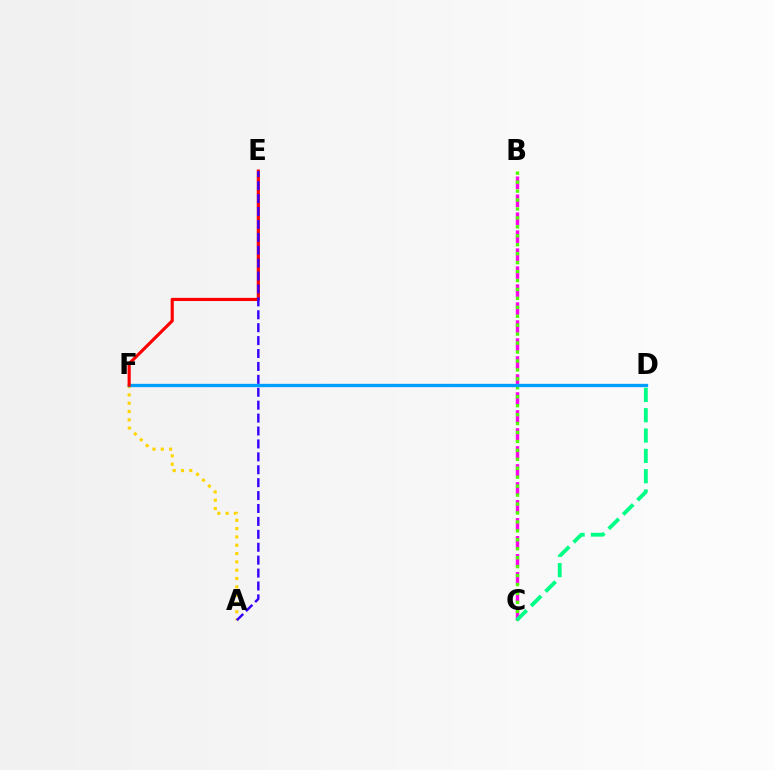{('B', 'C'): [{'color': '#ff00ed', 'line_style': 'dashed', 'thickness': 2.44}, {'color': '#4fff00', 'line_style': 'dotted', 'thickness': 2.43}], ('A', 'F'): [{'color': '#ffd500', 'line_style': 'dotted', 'thickness': 2.26}], ('D', 'F'): [{'color': '#009eff', 'line_style': 'solid', 'thickness': 2.39}], ('E', 'F'): [{'color': '#ff0000', 'line_style': 'solid', 'thickness': 2.28}], ('C', 'D'): [{'color': '#00ff86', 'line_style': 'dashed', 'thickness': 2.76}], ('A', 'E'): [{'color': '#3700ff', 'line_style': 'dashed', 'thickness': 1.75}]}